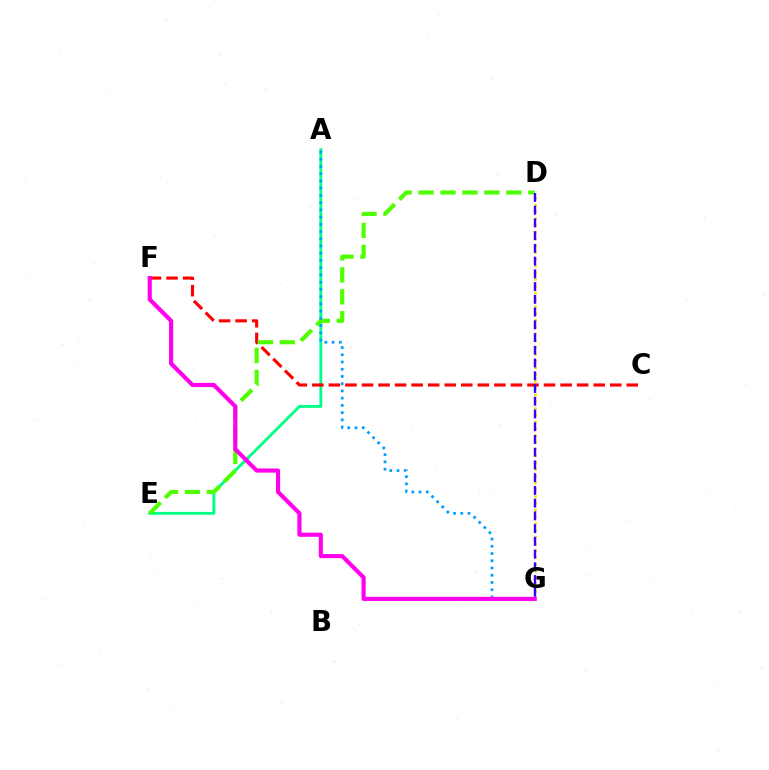{('D', 'G'): [{'color': '#ffd500', 'line_style': 'dotted', 'thickness': 1.84}, {'color': '#3700ff', 'line_style': 'dashed', 'thickness': 1.73}], ('A', 'E'): [{'color': '#00ff86', 'line_style': 'solid', 'thickness': 2.06}], ('C', 'F'): [{'color': '#ff0000', 'line_style': 'dashed', 'thickness': 2.25}], ('D', 'E'): [{'color': '#4fff00', 'line_style': 'dashed', 'thickness': 2.98}], ('A', 'G'): [{'color': '#009eff', 'line_style': 'dotted', 'thickness': 1.96}], ('F', 'G'): [{'color': '#ff00ed', 'line_style': 'solid', 'thickness': 2.98}]}